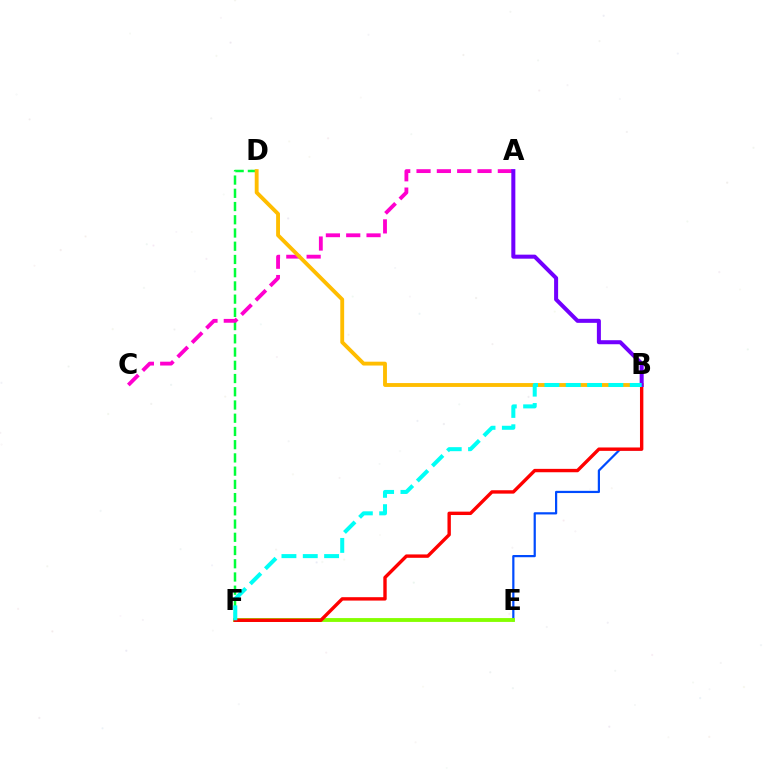{('B', 'E'): [{'color': '#004bff', 'line_style': 'solid', 'thickness': 1.6}], ('D', 'F'): [{'color': '#00ff39', 'line_style': 'dashed', 'thickness': 1.8}], ('A', 'C'): [{'color': '#ff00cf', 'line_style': 'dashed', 'thickness': 2.76}], ('E', 'F'): [{'color': '#84ff00', 'line_style': 'solid', 'thickness': 2.77}], ('B', 'F'): [{'color': '#ff0000', 'line_style': 'solid', 'thickness': 2.44}, {'color': '#00fff6', 'line_style': 'dashed', 'thickness': 2.9}], ('B', 'D'): [{'color': '#ffbd00', 'line_style': 'solid', 'thickness': 2.78}], ('A', 'B'): [{'color': '#7200ff', 'line_style': 'solid', 'thickness': 2.9}]}